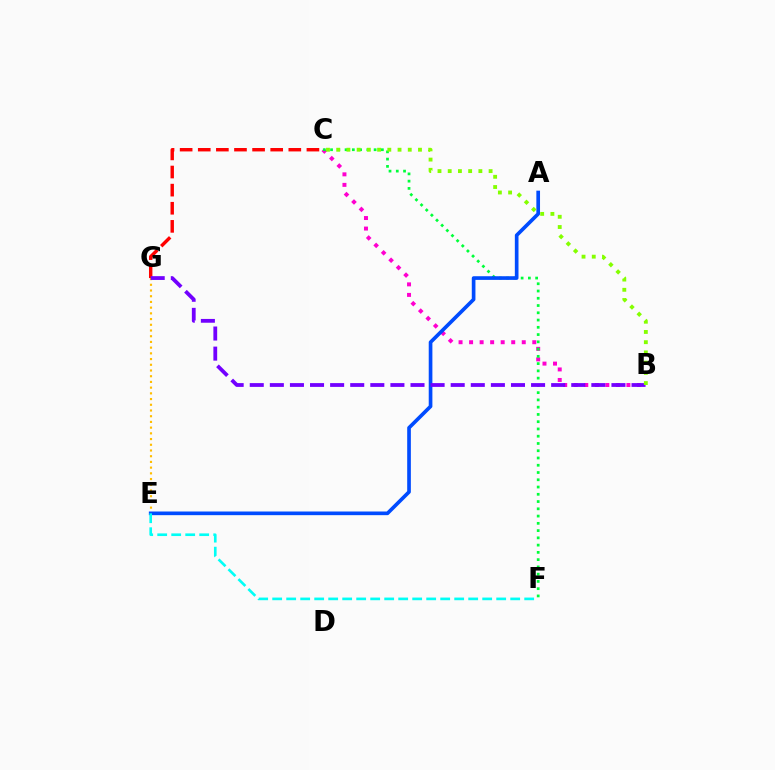{('E', 'G'): [{'color': '#ffbd00', 'line_style': 'dotted', 'thickness': 1.55}], ('C', 'G'): [{'color': '#ff0000', 'line_style': 'dashed', 'thickness': 2.46}], ('B', 'C'): [{'color': '#ff00cf', 'line_style': 'dotted', 'thickness': 2.86}, {'color': '#84ff00', 'line_style': 'dotted', 'thickness': 2.78}], ('C', 'F'): [{'color': '#00ff39', 'line_style': 'dotted', 'thickness': 1.97}], ('A', 'E'): [{'color': '#004bff', 'line_style': 'solid', 'thickness': 2.64}], ('E', 'F'): [{'color': '#00fff6', 'line_style': 'dashed', 'thickness': 1.9}], ('B', 'G'): [{'color': '#7200ff', 'line_style': 'dashed', 'thickness': 2.73}]}